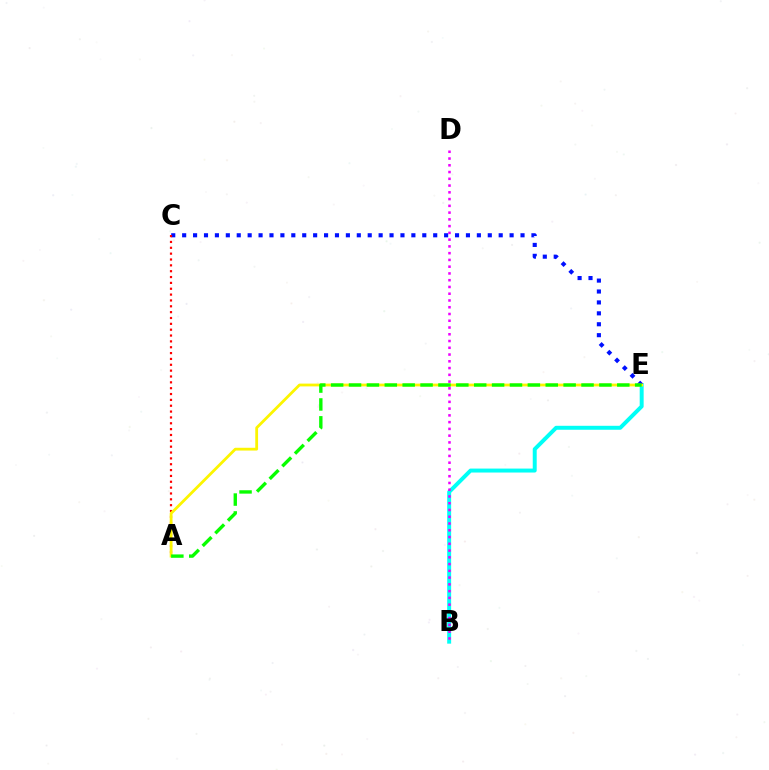{('B', 'E'): [{'color': '#00fff6', 'line_style': 'solid', 'thickness': 2.85}], ('C', 'E'): [{'color': '#0010ff', 'line_style': 'dotted', 'thickness': 2.97}], ('A', 'C'): [{'color': '#ff0000', 'line_style': 'dotted', 'thickness': 1.59}], ('B', 'D'): [{'color': '#ee00ff', 'line_style': 'dotted', 'thickness': 1.84}], ('A', 'E'): [{'color': '#fcf500', 'line_style': 'solid', 'thickness': 2.01}, {'color': '#08ff00', 'line_style': 'dashed', 'thickness': 2.43}]}